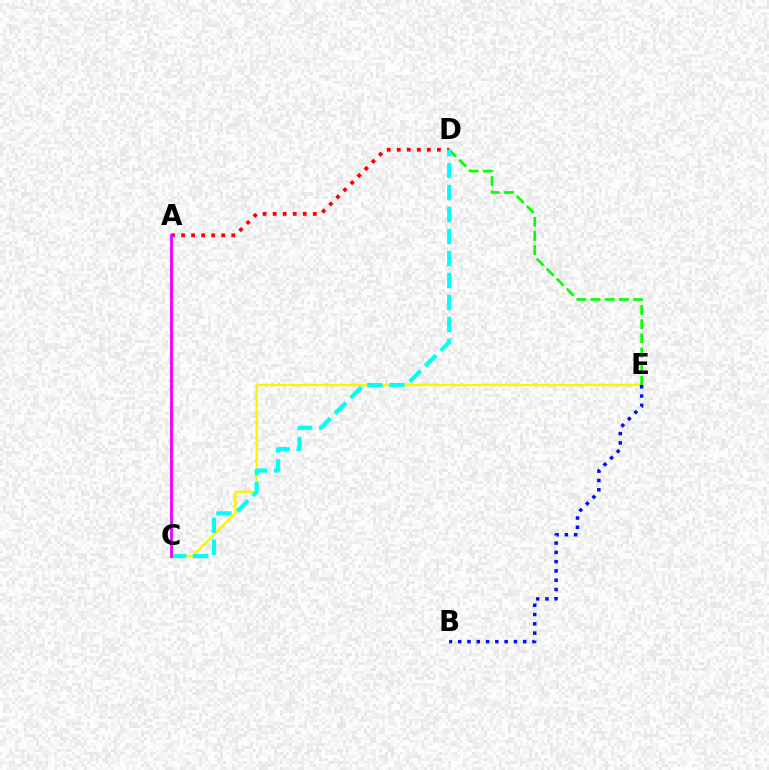{('A', 'D'): [{'color': '#ff0000', 'line_style': 'dotted', 'thickness': 2.73}], ('C', 'E'): [{'color': '#fcf500', 'line_style': 'solid', 'thickness': 1.72}], ('B', 'E'): [{'color': '#0010ff', 'line_style': 'dotted', 'thickness': 2.52}], ('D', 'E'): [{'color': '#08ff00', 'line_style': 'dashed', 'thickness': 1.93}], ('C', 'D'): [{'color': '#00fff6', 'line_style': 'dashed', 'thickness': 2.99}], ('A', 'C'): [{'color': '#ee00ff', 'line_style': 'solid', 'thickness': 2.05}]}